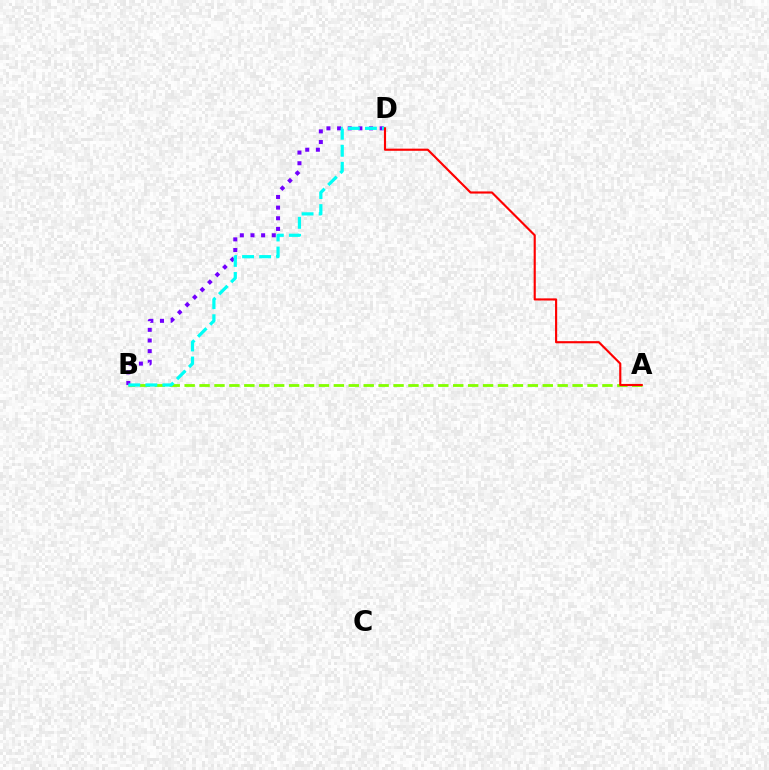{('A', 'B'): [{'color': '#84ff00', 'line_style': 'dashed', 'thickness': 2.03}], ('B', 'D'): [{'color': '#7200ff', 'line_style': 'dotted', 'thickness': 2.89}, {'color': '#00fff6', 'line_style': 'dashed', 'thickness': 2.32}], ('A', 'D'): [{'color': '#ff0000', 'line_style': 'solid', 'thickness': 1.54}]}